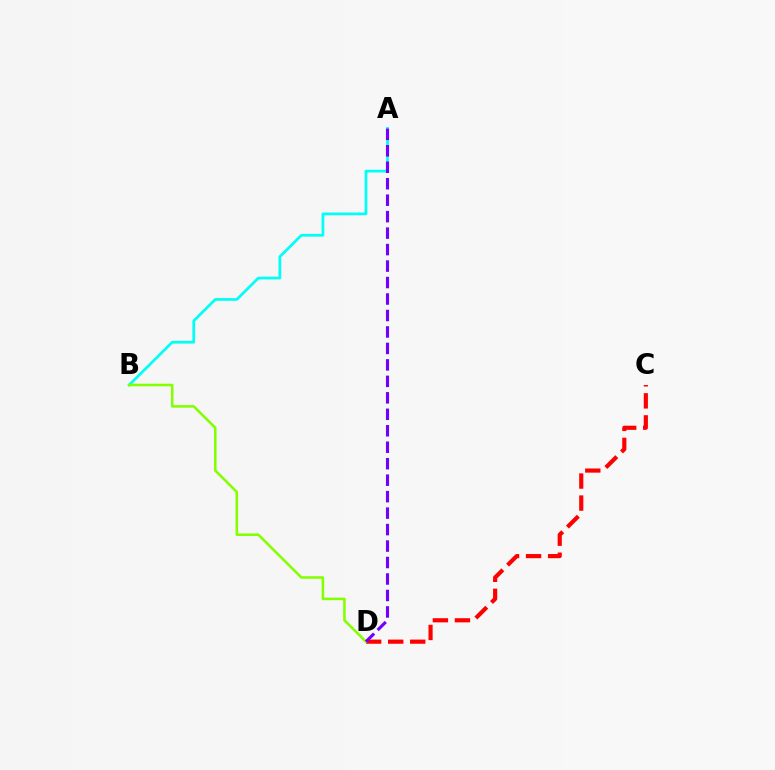{('C', 'D'): [{'color': '#ff0000', 'line_style': 'dashed', 'thickness': 2.99}], ('A', 'B'): [{'color': '#00fff6', 'line_style': 'solid', 'thickness': 1.98}], ('B', 'D'): [{'color': '#84ff00', 'line_style': 'solid', 'thickness': 1.85}], ('A', 'D'): [{'color': '#7200ff', 'line_style': 'dashed', 'thickness': 2.24}]}